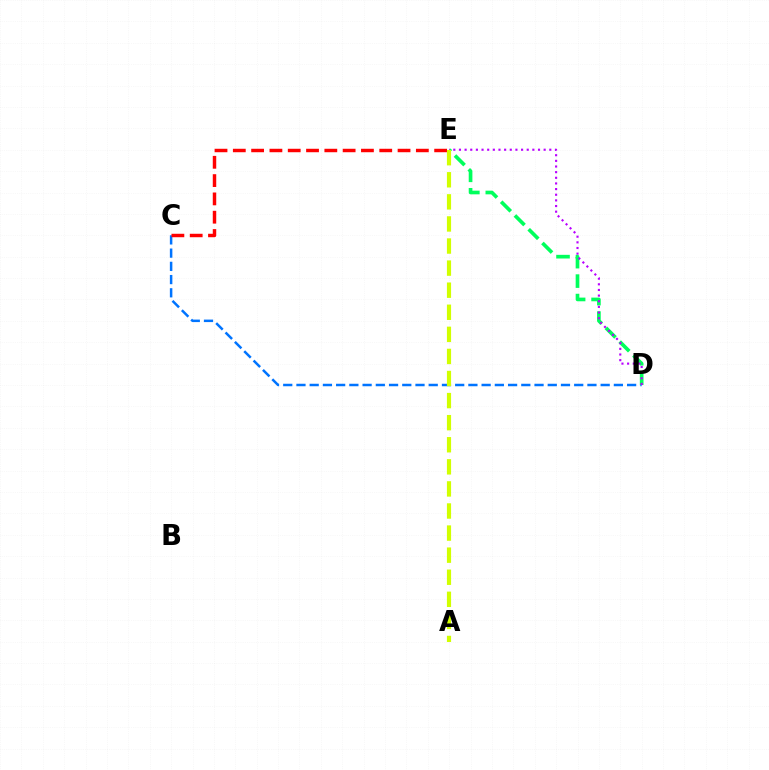{('C', 'D'): [{'color': '#0074ff', 'line_style': 'dashed', 'thickness': 1.8}], ('C', 'E'): [{'color': '#ff0000', 'line_style': 'dashed', 'thickness': 2.49}], ('D', 'E'): [{'color': '#00ff5c', 'line_style': 'dashed', 'thickness': 2.64}, {'color': '#b900ff', 'line_style': 'dotted', 'thickness': 1.53}], ('A', 'E'): [{'color': '#d1ff00', 'line_style': 'dashed', 'thickness': 3.0}]}